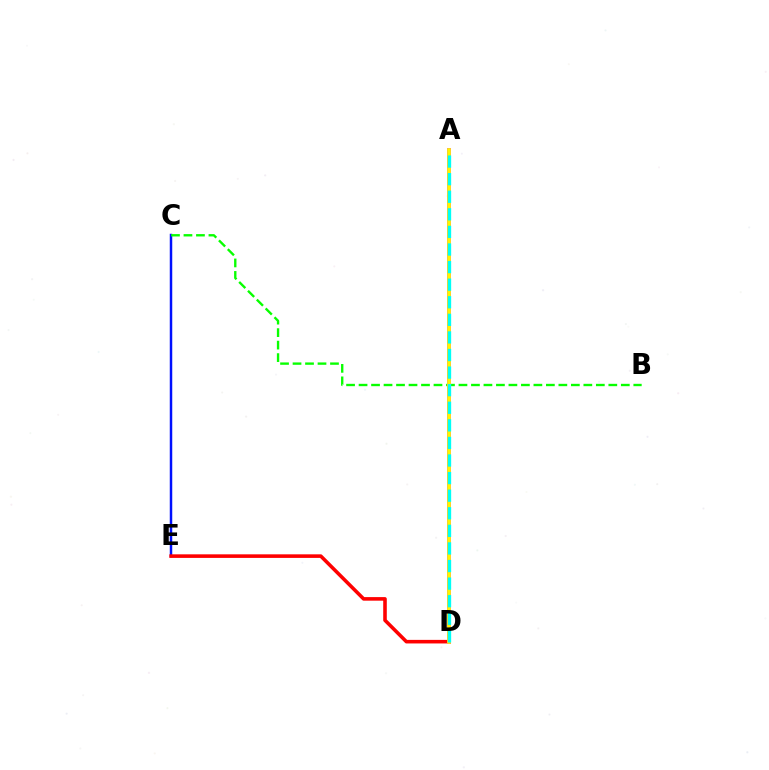{('C', 'E'): [{'color': '#0010ff', 'line_style': 'solid', 'thickness': 1.78}], ('B', 'C'): [{'color': '#08ff00', 'line_style': 'dashed', 'thickness': 1.7}], ('D', 'E'): [{'color': '#ff0000', 'line_style': 'solid', 'thickness': 2.58}], ('A', 'D'): [{'color': '#ee00ff', 'line_style': 'solid', 'thickness': 2.8}, {'color': '#fcf500', 'line_style': 'solid', 'thickness': 2.68}, {'color': '#00fff6', 'line_style': 'dashed', 'thickness': 2.39}]}